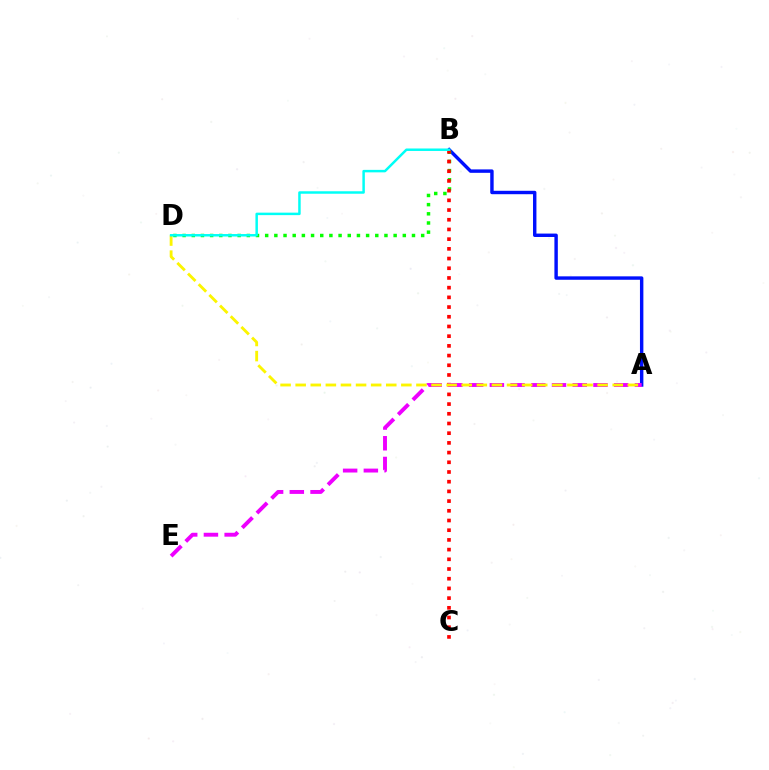{('A', 'B'): [{'color': '#0010ff', 'line_style': 'solid', 'thickness': 2.46}], ('B', 'D'): [{'color': '#08ff00', 'line_style': 'dotted', 'thickness': 2.49}, {'color': '#00fff6', 'line_style': 'solid', 'thickness': 1.79}], ('B', 'C'): [{'color': '#ff0000', 'line_style': 'dotted', 'thickness': 2.64}], ('A', 'E'): [{'color': '#ee00ff', 'line_style': 'dashed', 'thickness': 2.82}], ('A', 'D'): [{'color': '#fcf500', 'line_style': 'dashed', 'thickness': 2.05}]}